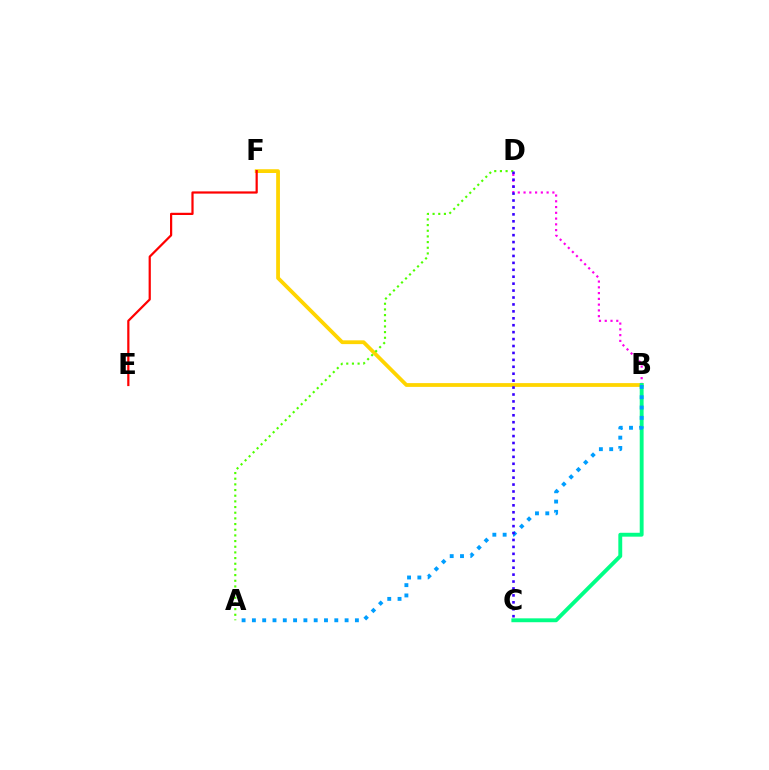{('B', 'F'): [{'color': '#ffd500', 'line_style': 'solid', 'thickness': 2.72}], ('B', 'D'): [{'color': '#ff00ed', 'line_style': 'dotted', 'thickness': 1.57}], ('B', 'C'): [{'color': '#00ff86', 'line_style': 'solid', 'thickness': 2.79}], ('E', 'F'): [{'color': '#ff0000', 'line_style': 'solid', 'thickness': 1.6}], ('A', 'D'): [{'color': '#4fff00', 'line_style': 'dotted', 'thickness': 1.54}], ('A', 'B'): [{'color': '#009eff', 'line_style': 'dotted', 'thickness': 2.8}], ('C', 'D'): [{'color': '#3700ff', 'line_style': 'dotted', 'thickness': 1.88}]}